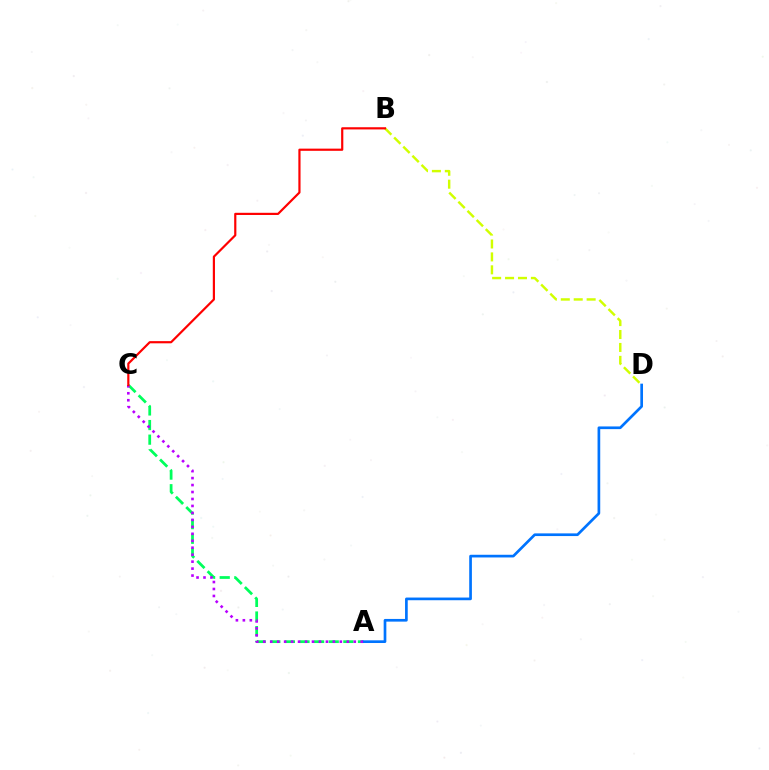{('B', 'D'): [{'color': '#d1ff00', 'line_style': 'dashed', 'thickness': 1.76}], ('A', 'C'): [{'color': '#00ff5c', 'line_style': 'dashed', 'thickness': 1.98}, {'color': '#b900ff', 'line_style': 'dotted', 'thickness': 1.89}], ('A', 'D'): [{'color': '#0074ff', 'line_style': 'solid', 'thickness': 1.93}], ('B', 'C'): [{'color': '#ff0000', 'line_style': 'solid', 'thickness': 1.57}]}